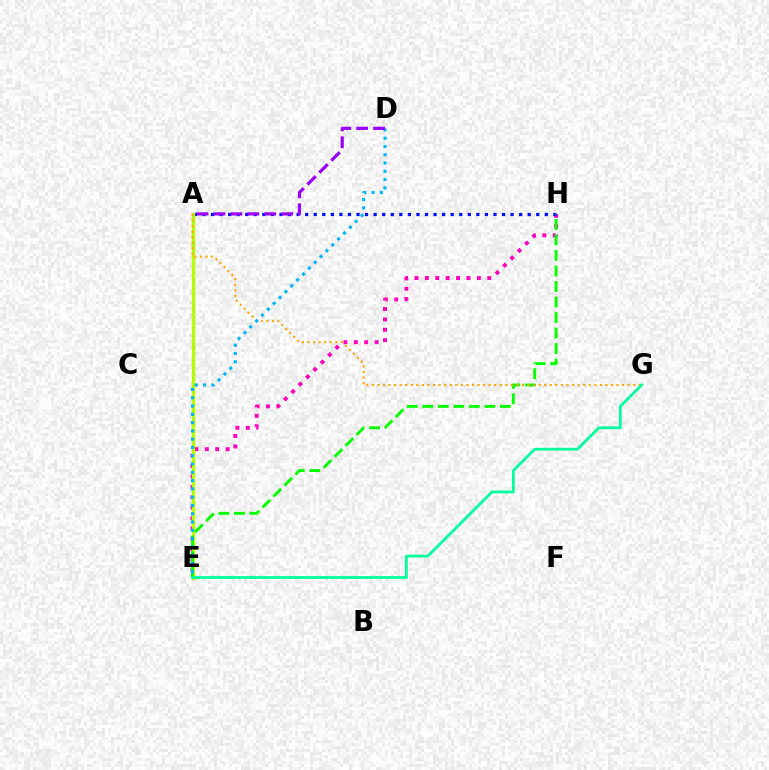{('A', 'E'): [{'color': '#ff0000', 'line_style': 'solid', 'thickness': 2.19}, {'color': '#b3ff00', 'line_style': 'solid', 'thickness': 2.39}], ('E', 'H'): [{'color': '#ff00bd', 'line_style': 'dotted', 'thickness': 2.83}, {'color': '#08ff00', 'line_style': 'dashed', 'thickness': 2.11}], ('A', 'H'): [{'color': '#0010ff', 'line_style': 'dotted', 'thickness': 2.33}], ('A', 'G'): [{'color': '#ffa500', 'line_style': 'dotted', 'thickness': 1.51}], ('D', 'E'): [{'color': '#00b5ff', 'line_style': 'dotted', 'thickness': 2.25}], ('E', 'G'): [{'color': '#00ff9d', 'line_style': 'solid', 'thickness': 1.99}], ('A', 'D'): [{'color': '#9b00ff', 'line_style': 'dashed', 'thickness': 2.3}]}